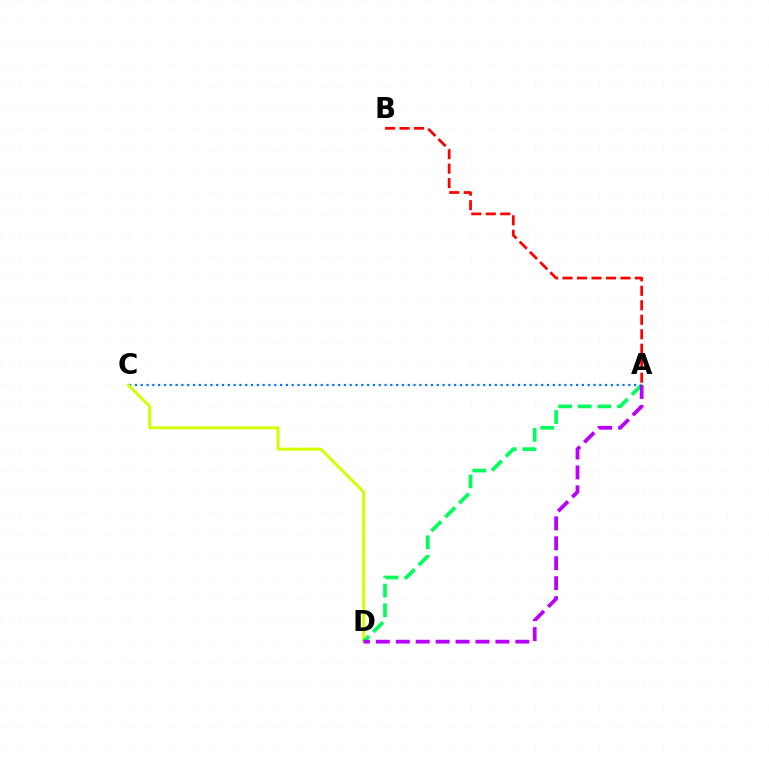{('A', 'C'): [{'color': '#0074ff', 'line_style': 'dotted', 'thickness': 1.58}], ('C', 'D'): [{'color': '#d1ff00', 'line_style': 'solid', 'thickness': 2.09}], ('A', 'D'): [{'color': '#00ff5c', 'line_style': 'dashed', 'thickness': 2.67}, {'color': '#b900ff', 'line_style': 'dashed', 'thickness': 2.71}], ('A', 'B'): [{'color': '#ff0000', 'line_style': 'dashed', 'thickness': 1.97}]}